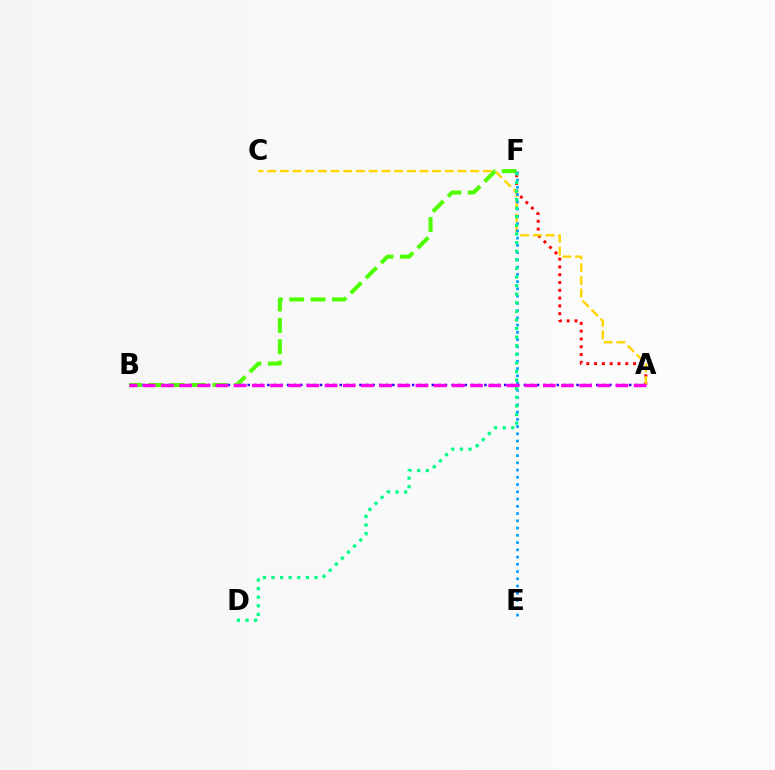{('A', 'B'): [{'color': '#3700ff', 'line_style': 'dotted', 'thickness': 1.79}, {'color': '#ff00ed', 'line_style': 'dashed', 'thickness': 2.47}], ('A', 'F'): [{'color': '#ff0000', 'line_style': 'dotted', 'thickness': 2.12}], ('A', 'C'): [{'color': '#ffd500', 'line_style': 'dashed', 'thickness': 1.72}], ('B', 'F'): [{'color': '#4fff00', 'line_style': 'dashed', 'thickness': 2.91}], ('E', 'F'): [{'color': '#009eff', 'line_style': 'dotted', 'thickness': 1.97}], ('D', 'F'): [{'color': '#00ff86', 'line_style': 'dotted', 'thickness': 2.34}]}